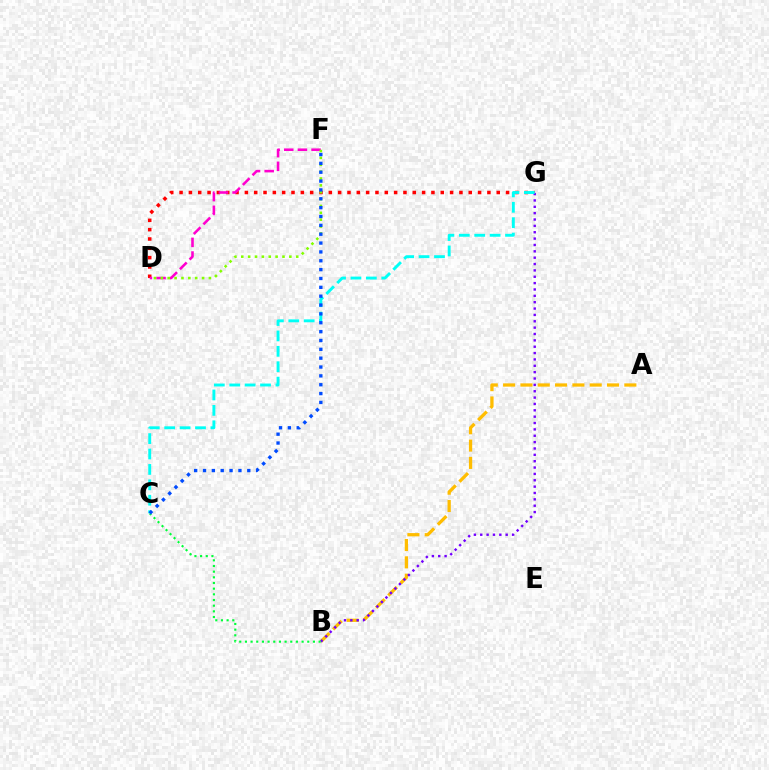{('A', 'B'): [{'color': '#ffbd00', 'line_style': 'dashed', 'thickness': 2.35}], ('D', 'G'): [{'color': '#ff0000', 'line_style': 'dotted', 'thickness': 2.53}], ('D', 'F'): [{'color': '#ff00cf', 'line_style': 'dashed', 'thickness': 1.85}, {'color': '#84ff00', 'line_style': 'dotted', 'thickness': 1.87}], ('B', 'G'): [{'color': '#7200ff', 'line_style': 'dotted', 'thickness': 1.73}], ('B', 'C'): [{'color': '#00ff39', 'line_style': 'dotted', 'thickness': 1.54}], ('C', 'G'): [{'color': '#00fff6', 'line_style': 'dashed', 'thickness': 2.09}], ('C', 'F'): [{'color': '#004bff', 'line_style': 'dotted', 'thickness': 2.41}]}